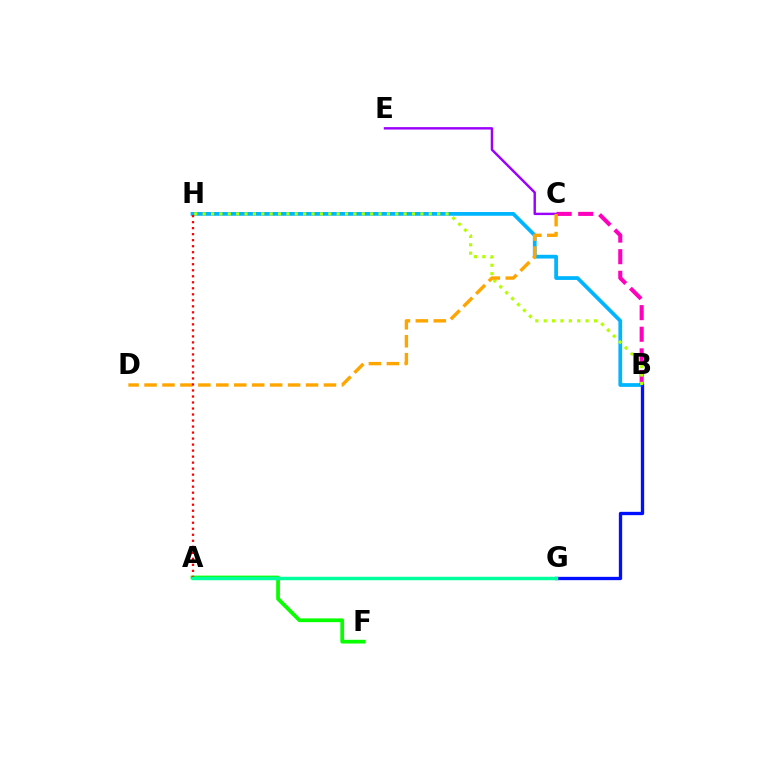{('B', 'H'): [{'color': '#00b5ff', 'line_style': 'solid', 'thickness': 2.7}, {'color': '#b3ff00', 'line_style': 'dotted', 'thickness': 2.28}], ('B', 'C'): [{'color': '#ff00bd', 'line_style': 'dashed', 'thickness': 2.93}], ('B', 'G'): [{'color': '#0010ff', 'line_style': 'solid', 'thickness': 2.39}], ('C', 'E'): [{'color': '#9b00ff', 'line_style': 'solid', 'thickness': 1.74}], ('A', 'F'): [{'color': '#08ff00', 'line_style': 'solid', 'thickness': 2.7}], ('C', 'D'): [{'color': '#ffa500', 'line_style': 'dashed', 'thickness': 2.44}], ('A', 'H'): [{'color': '#ff0000', 'line_style': 'dotted', 'thickness': 1.63}], ('A', 'G'): [{'color': '#00ff9d', 'line_style': 'solid', 'thickness': 2.49}]}